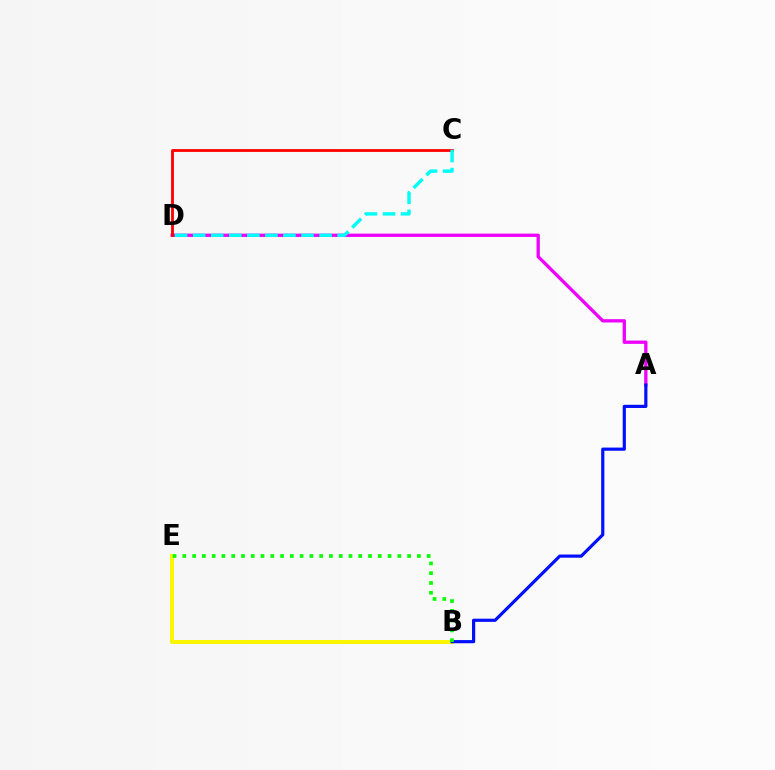{('A', 'D'): [{'color': '#ee00ff', 'line_style': 'solid', 'thickness': 2.38}], ('C', 'D'): [{'color': '#ff0000', 'line_style': 'solid', 'thickness': 2.03}, {'color': '#00fff6', 'line_style': 'dashed', 'thickness': 2.45}], ('B', 'E'): [{'color': '#fcf500', 'line_style': 'solid', 'thickness': 2.83}, {'color': '#08ff00', 'line_style': 'dotted', 'thickness': 2.66}], ('A', 'B'): [{'color': '#0010ff', 'line_style': 'solid', 'thickness': 2.29}]}